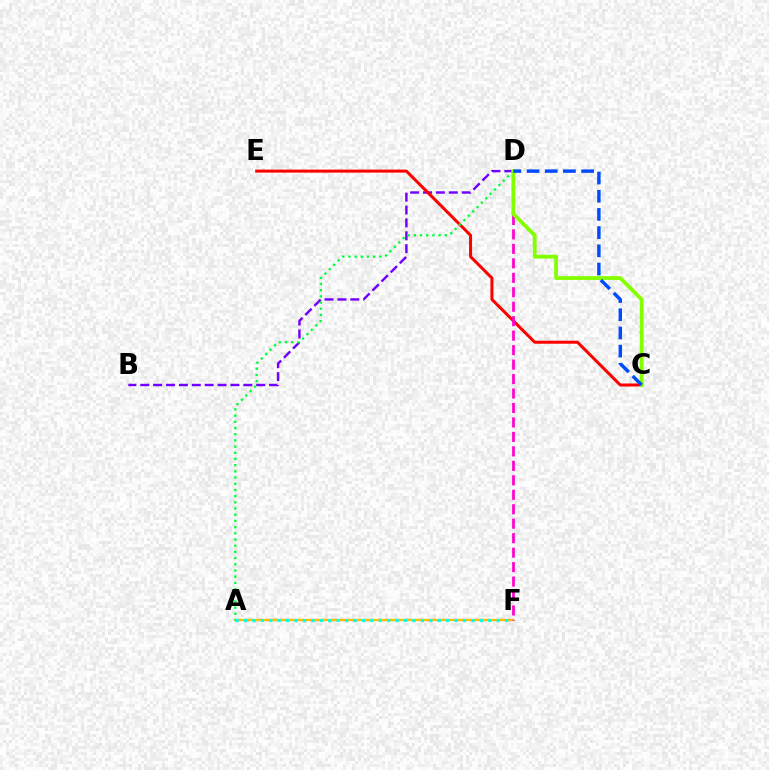{('B', 'D'): [{'color': '#7200ff', 'line_style': 'dashed', 'thickness': 1.75}], ('C', 'E'): [{'color': '#ff0000', 'line_style': 'solid', 'thickness': 2.17}], ('A', 'F'): [{'color': '#ffbd00', 'line_style': 'solid', 'thickness': 1.7}, {'color': '#00fff6', 'line_style': 'dotted', 'thickness': 2.29}], ('A', 'D'): [{'color': '#00ff39', 'line_style': 'dotted', 'thickness': 1.68}], ('D', 'F'): [{'color': '#ff00cf', 'line_style': 'dashed', 'thickness': 1.97}], ('C', 'D'): [{'color': '#84ff00', 'line_style': 'solid', 'thickness': 2.75}, {'color': '#004bff', 'line_style': 'dashed', 'thickness': 2.47}]}